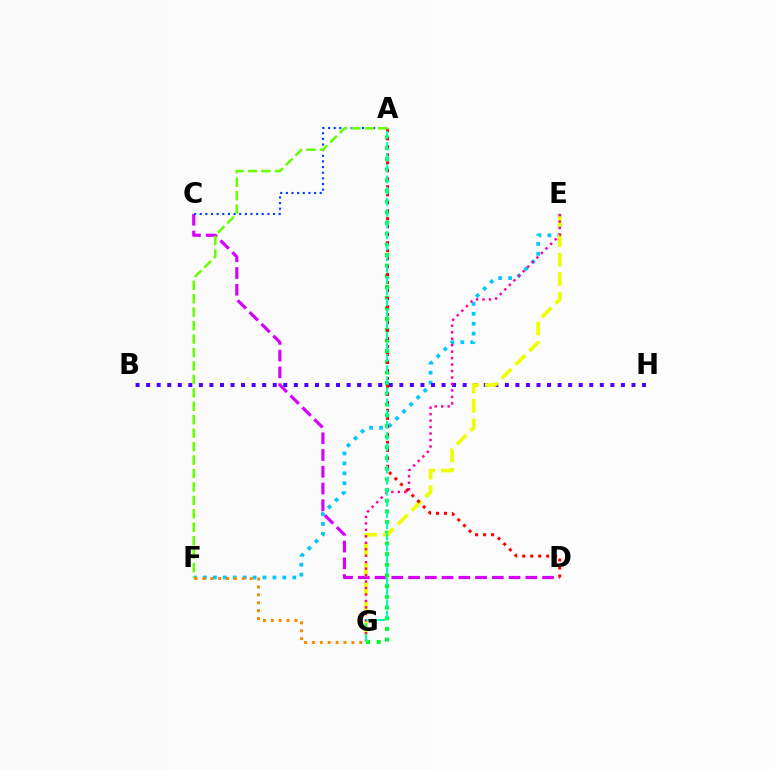{('E', 'F'): [{'color': '#00c7ff', 'line_style': 'dotted', 'thickness': 2.7}], ('C', 'D'): [{'color': '#d600ff', 'line_style': 'dashed', 'thickness': 2.28}], ('A', 'G'): [{'color': '#00ff27', 'line_style': 'dotted', 'thickness': 2.9}, {'color': '#00ffaf', 'line_style': 'dashed', 'thickness': 1.52}], ('B', 'H'): [{'color': '#4f00ff', 'line_style': 'dotted', 'thickness': 2.87}], ('E', 'G'): [{'color': '#eeff00', 'line_style': 'dashed', 'thickness': 2.64}, {'color': '#ff00a0', 'line_style': 'dotted', 'thickness': 1.76}], ('A', 'C'): [{'color': '#003fff', 'line_style': 'dotted', 'thickness': 1.53}], ('A', 'F'): [{'color': '#66ff00', 'line_style': 'dashed', 'thickness': 1.83}], ('F', 'G'): [{'color': '#ff8800', 'line_style': 'dotted', 'thickness': 2.14}], ('A', 'D'): [{'color': '#ff0000', 'line_style': 'dotted', 'thickness': 2.17}]}